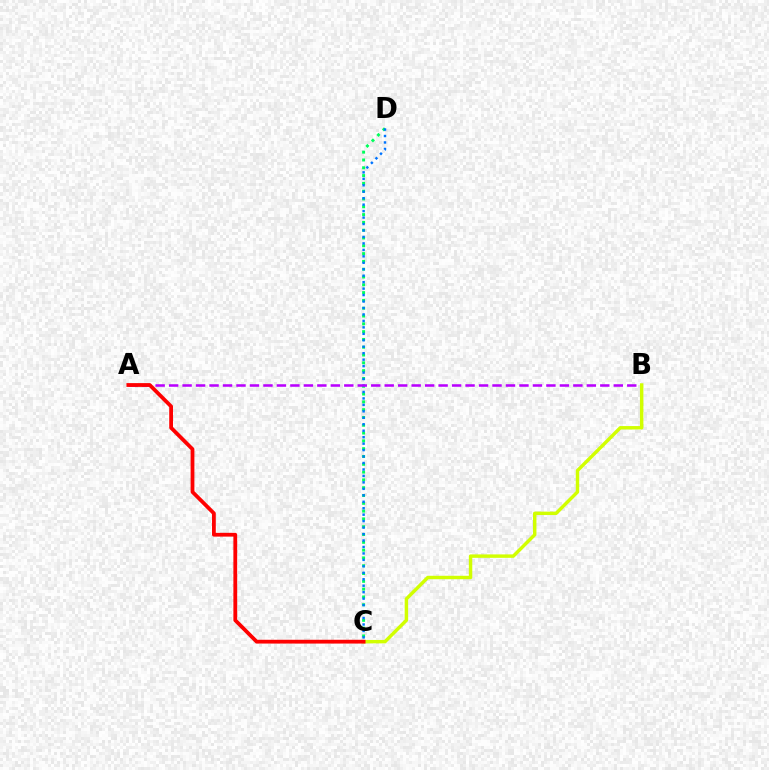{('C', 'D'): [{'color': '#00ff5c', 'line_style': 'dotted', 'thickness': 2.12}, {'color': '#0074ff', 'line_style': 'dotted', 'thickness': 1.75}], ('A', 'B'): [{'color': '#b900ff', 'line_style': 'dashed', 'thickness': 1.83}], ('B', 'C'): [{'color': '#d1ff00', 'line_style': 'solid', 'thickness': 2.47}], ('A', 'C'): [{'color': '#ff0000', 'line_style': 'solid', 'thickness': 2.72}]}